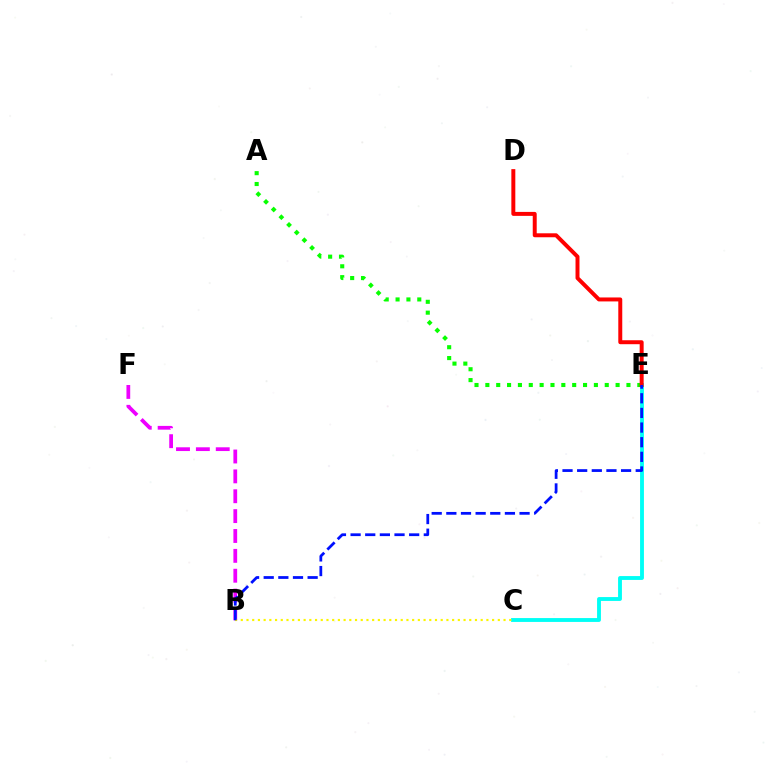{('A', 'E'): [{'color': '#08ff00', 'line_style': 'dotted', 'thickness': 2.95}], ('C', 'E'): [{'color': '#00fff6', 'line_style': 'solid', 'thickness': 2.78}], ('B', 'F'): [{'color': '#ee00ff', 'line_style': 'dashed', 'thickness': 2.7}], ('D', 'E'): [{'color': '#ff0000', 'line_style': 'solid', 'thickness': 2.85}], ('B', 'C'): [{'color': '#fcf500', 'line_style': 'dotted', 'thickness': 1.55}], ('B', 'E'): [{'color': '#0010ff', 'line_style': 'dashed', 'thickness': 1.99}]}